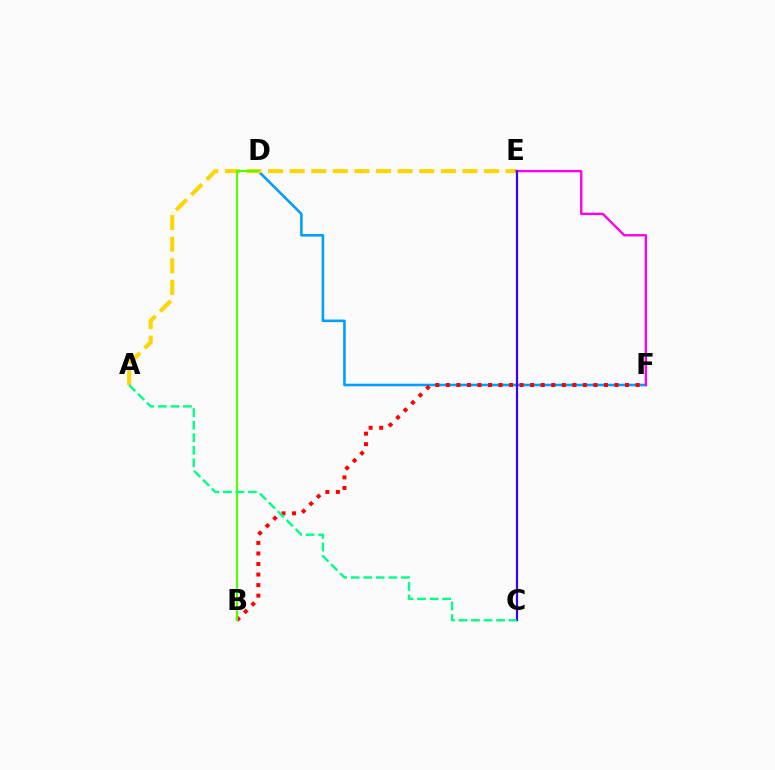{('D', 'F'): [{'color': '#009eff', 'line_style': 'solid', 'thickness': 1.86}], ('A', 'E'): [{'color': '#ffd500', 'line_style': 'dashed', 'thickness': 2.93}], ('B', 'F'): [{'color': '#ff0000', 'line_style': 'dotted', 'thickness': 2.86}], ('E', 'F'): [{'color': '#ff00ed', 'line_style': 'solid', 'thickness': 1.7}], ('B', 'D'): [{'color': '#4fff00', 'line_style': 'solid', 'thickness': 1.55}], ('C', 'E'): [{'color': '#3700ff', 'line_style': 'solid', 'thickness': 1.58}], ('A', 'C'): [{'color': '#00ff86', 'line_style': 'dashed', 'thickness': 1.7}]}